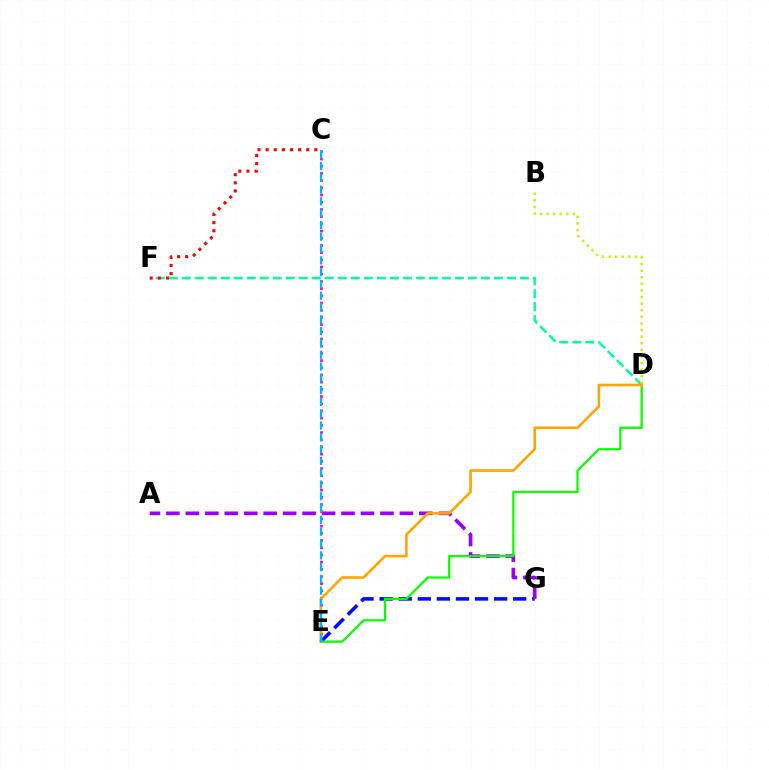{('D', 'F'): [{'color': '#00ff9d', 'line_style': 'dashed', 'thickness': 1.77}], ('C', 'F'): [{'color': '#ff0000', 'line_style': 'dotted', 'thickness': 2.21}], ('E', 'G'): [{'color': '#0010ff', 'line_style': 'dashed', 'thickness': 2.59}], ('A', 'G'): [{'color': '#9b00ff', 'line_style': 'dashed', 'thickness': 2.64}], ('C', 'E'): [{'color': '#ff00bd', 'line_style': 'dotted', 'thickness': 1.96}, {'color': '#00b5ff', 'line_style': 'dashed', 'thickness': 1.6}], ('D', 'E'): [{'color': '#08ff00', 'line_style': 'solid', 'thickness': 1.59}, {'color': '#ffa500', 'line_style': 'solid', 'thickness': 1.87}], ('B', 'D'): [{'color': '#b3ff00', 'line_style': 'dotted', 'thickness': 1.79}]}